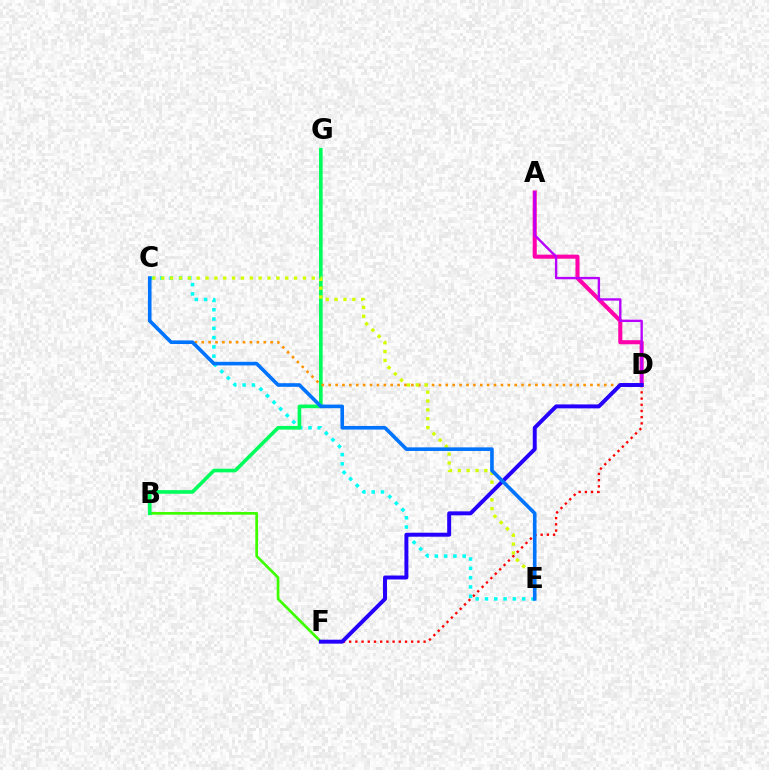{('A', 'D'): [{'color': '#ff00ac', 'line_style': 'solid', 'thickness': 2.93}, {'color': '#b900ff', 'line_style': 'solid', 'thickness': 1.7}], ('D', 'F'): [{'color': '#ff0000', 'line_style': 'dotted', 'thickness': 1.69}, {'color': '#2500ff', 'line_style': 'solid', 'thickness': 2.84}], ('B', 'F'): [{'color': '#3dff00', 'line_style': 'solid', 'thickness': 1.96}], ('C', 'E'): [{'color': '#00fff6', 'line_style': 'dotted', 'thickness': 2.53}, {'color': '#d1ff00', 'line_style': 'dotted', 'thickness': 2.4}, {'color': '#0074ff', 'line_style': 'solid', 'thickness': 2.6}], ('B', 'G'): [{'color': '#00ff5c', 'line_style': 'solid', 'thickness': 2.61}], ('C', 'D'): [{'color': '#ff9400', 'line_style': 'dotted', 'thickness': 1.87}]}